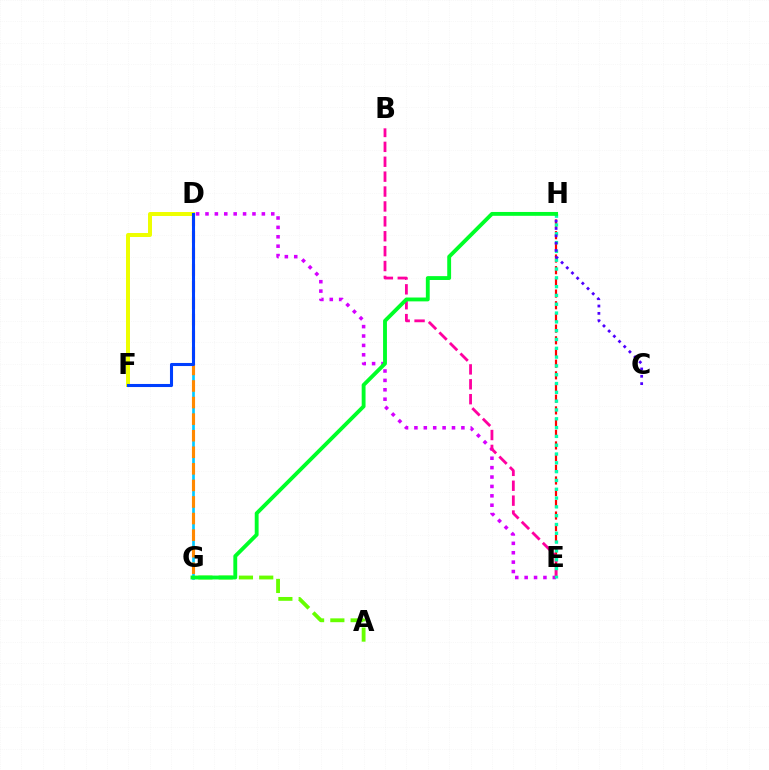{('D', 'E'): [{'color': '#d600ff', 'line_style': 'dotted', 'thickness': 2.55}], ('D', 'G'): [{'color': '#00c7ff', 'line_style': 'solid', 'thickness': 1.92}, {'color': '#ff8800', 'line_style': 'dashed', 'thickness': 2.25}], ('E', 'H'): [{'color': '#ff0000', 'line_style': 'dashed', 'thickness': 1.59}, {'color': '#00ffaf', 'line_style': 'dotted', 'thickness': 2.39}], ('D', 'F'): [{'color': '#eeff00', 'line_style': 'solid', 'thickness': 2.87}, {'color': '#003fff', 'line_style': 'solid', 'thickness': 2.21}], ('B', 'E'): [{'color': '#ff00a0', 'line_style': 'dashed', 'thickness': 2.02}], ('A', 'G'): [{'color': '#66ff00', 'line_style': 'dashed', 'thickness': 2.75}], ('C', 'H'): [{'color': '#4f00ff', 'line_style': 'dotted', 'thickness': 1.99}], ('G', 'H'): [{'color': '#00ff27', 'line_style': 'solid', 'thickness': 2.78}]}